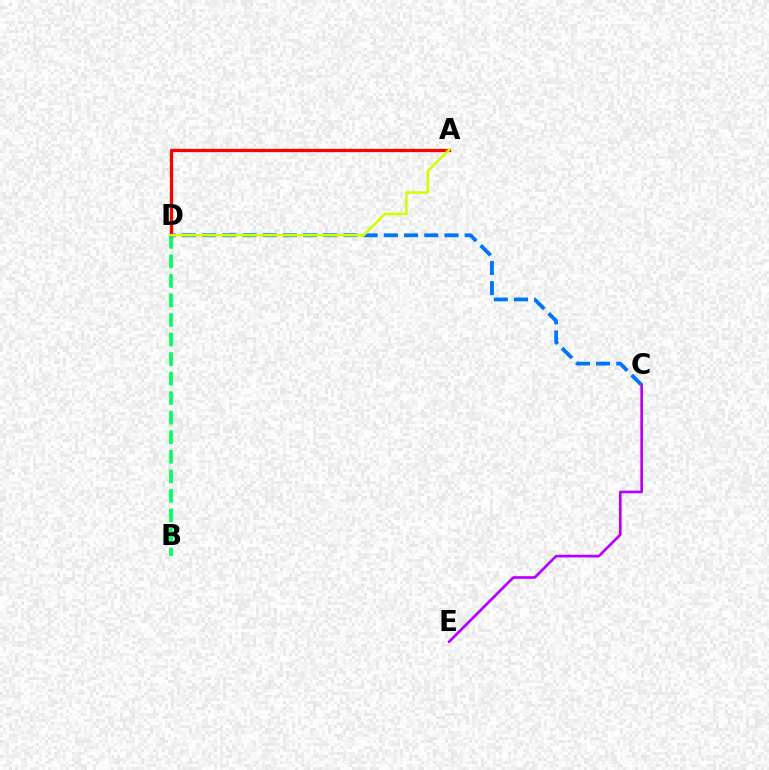{('C', 'E'): [{'color': '#b900ff', 'line_style': 'solid', 'thickness': 1.92}], ('B', 'D'): [{'color': '#00ff5c', 'line_style': 'dashed', 'thickness': 2.65}], ('A', 'D'): [{'color': '#ff0000', 'line_style': 'solid', 'thickness': 2.36}, {'color': '#d1ff00', 'line_style': 'solid', 'thickness': 1.85}], ('C', 'D'): [{'color': '#0074ff', 'line_style': 'dashed', 'thickness': 2.74}]}